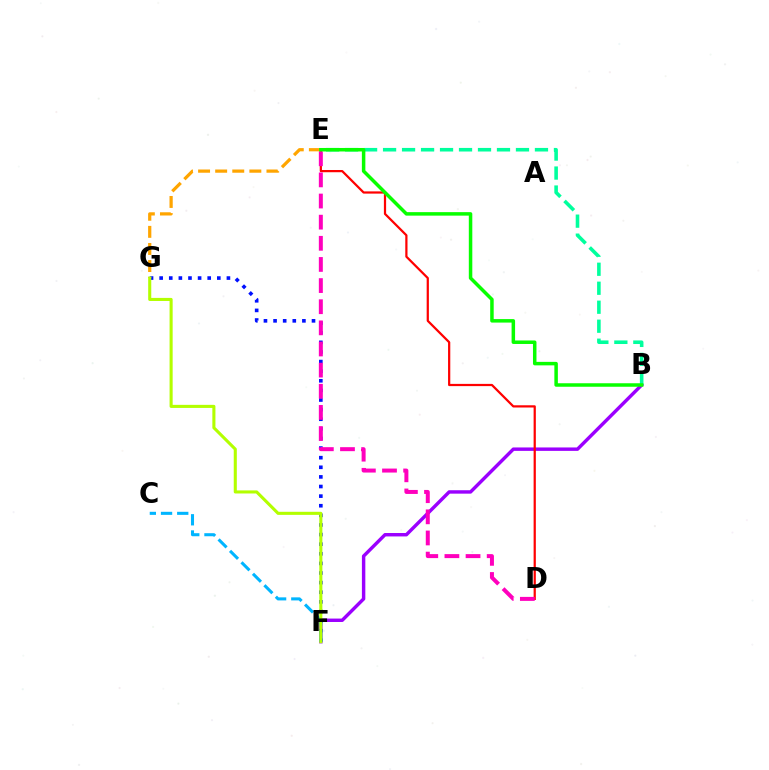{('B', 'F'): [{'color': '#9b00ff', 'line_style': 'solid', 'thickness': 2.47}], ('B', 'E'): [{'color': '#00ff9d', 'line_style': 'dashed', 'thickness': 2.58}, {'color': '#08ff00', 'line_style': 'solid', 'thickness': 2.52}], ('F', 'G'): [{'color': '#0010ff', 'line_style': 'dotted', 'thickness': 2.61}, {'color': '#b3ff00', 'line_style': 'solid', 'thickness': 2.22}], ('C', 'F'): [{'color': '#00b5ff', 'line_style': 'dashed', 'thickness': 2.2}], ('D', 'E'): [{'color': '#ff0000', 'line_style': 'solid', 'thickness': 1.6}, {'color': '#ff00bd', 'line_style': 'dashed', 'thickness': 2.87}], ('E', 'G'): [{'color': '#ffa500', 'line_style': 'dashed', 'thickness': 2.32}]}